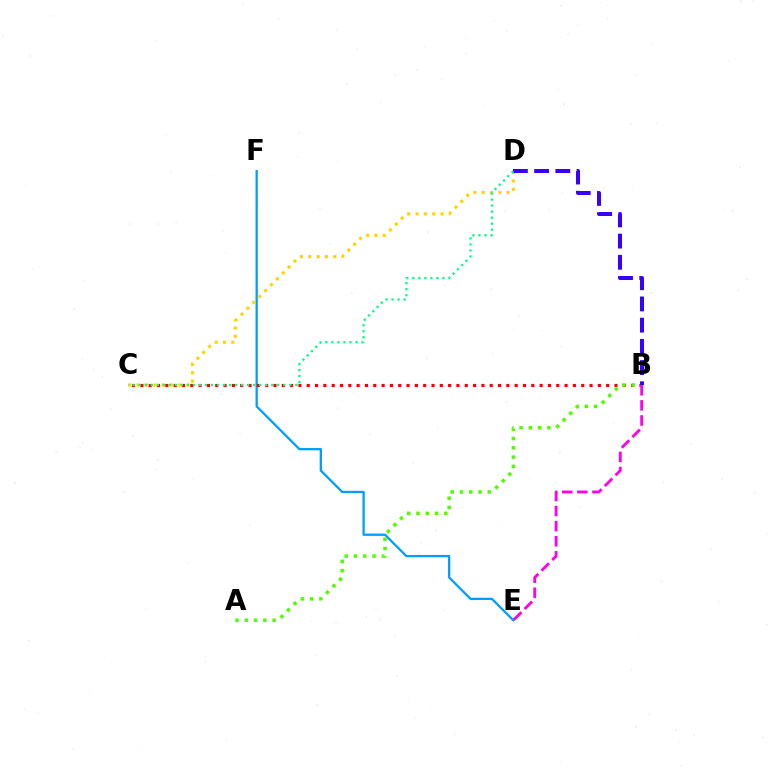{('E', 'F'): [{'color': '#009eff', 'line_style': 'solid', 'thickness': 1.65}], ('B', 'C'): [{'color': '#ff0000', 'line_style': 'dotted', 'thickness': 2.26}], ('A', 'B'): [{'color': '#4fff00', 'line_style': 'dotted', 'thickness': 2.52}], ('C', 'D'): [{'color': '#ffd500', 'line_style': 'dotted', 'thickness': 2.26}, {'color': '#00ff86', 'line_style': 'dotted', 'thickness': 1.64}], ('B', 'D'): [{'color': '#3700ff', 'line_style': 'dashed', 'thickness': 2.88}], ('B', 'E'): [{'color': '#ff00ed', 'line_style': 'dashed', 'thickness': 2.05}]}